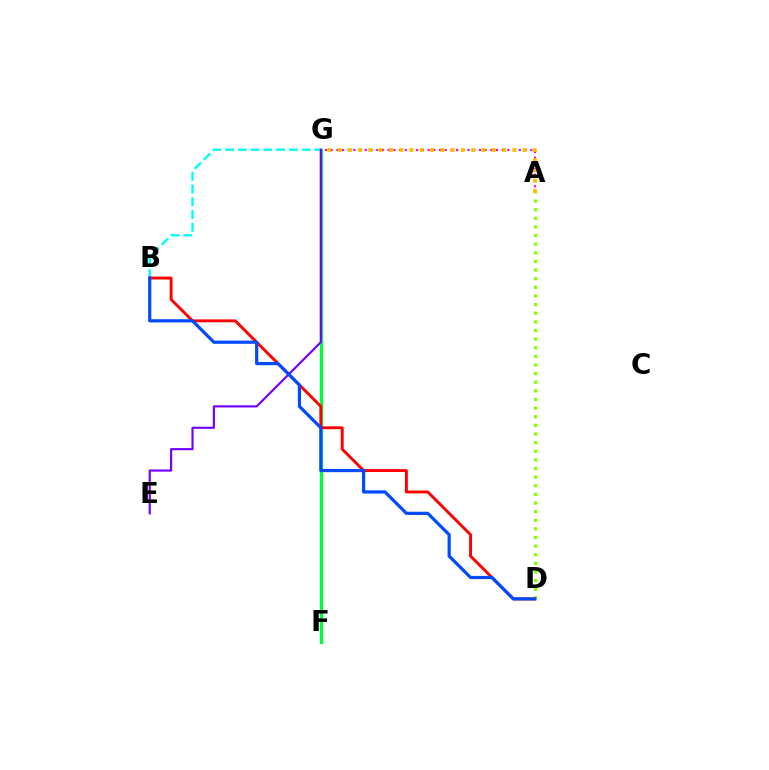{('F', 'G'): [{'color': '#00ff39', 'line_style': 'solid', 'thickness': 2.38}], ('A', 'G'): [{'color': '#ff00cf', 'line_style': 'dotted', 'thickness': 1.55}, {'color': '#ffbd00', 'line_style': 'dotted', 'thickness': 2.79}], ('B', 'G'): [{'color': '#00fff6', 'line_style': 'dashed', 'thickness': 1.73}], ('A', 'D'): [{'color': '#84ff00', 'line_style': 'dotted', 'thickness': 2.34}], ('B', 'D'): [{'color': '#ff0000', 'line_style': 'solid', 'thickness': 2.09}, {'color': '#004bff', 'line_style': 'solid', 'thickness': 2.3}], ('E', 'G'): [{'color': '#7200ff', 'line_style': 'solid', 'thickness': 1.55}]}